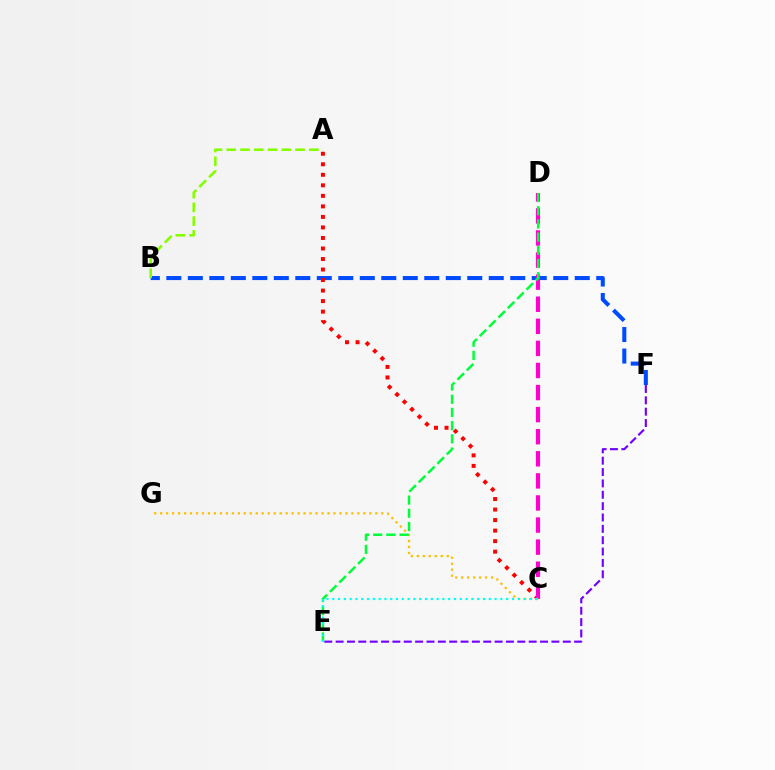{('B', 'F'): [{'color': '#004bff', 'line_style': 'dashed', 'thickness': 2.92}], ('A', 'C'): [{'color': '#ff0000', 'line_style': 'dotted', 'thickness': 2.86}], ('C', 'D'): [{'color': '#ff00cf', 'line_style': 'dashed', 'thickness': 3.0}], ('A', 'B'): [{'color': '#84ff00', 'line_style': 'dashed', 'thickness': 1.87}], ('C', 'G'): [{'color': '#ffbd00', 'line_style': 'dotted', 'thickness': 1.62}], ('E', 'F'): [{'color': '#7200ff', 'line_style': 'dashed', 'thickness': 1.54}], ('D', 'E'): [{'color': '#00ff39', 'line_style': 'dashed', 'thickness': 1.79}], ('C', 'E'): [{'color': '#00fff6', 'line_style': 'dotted', 'thickness': 1.57}]}